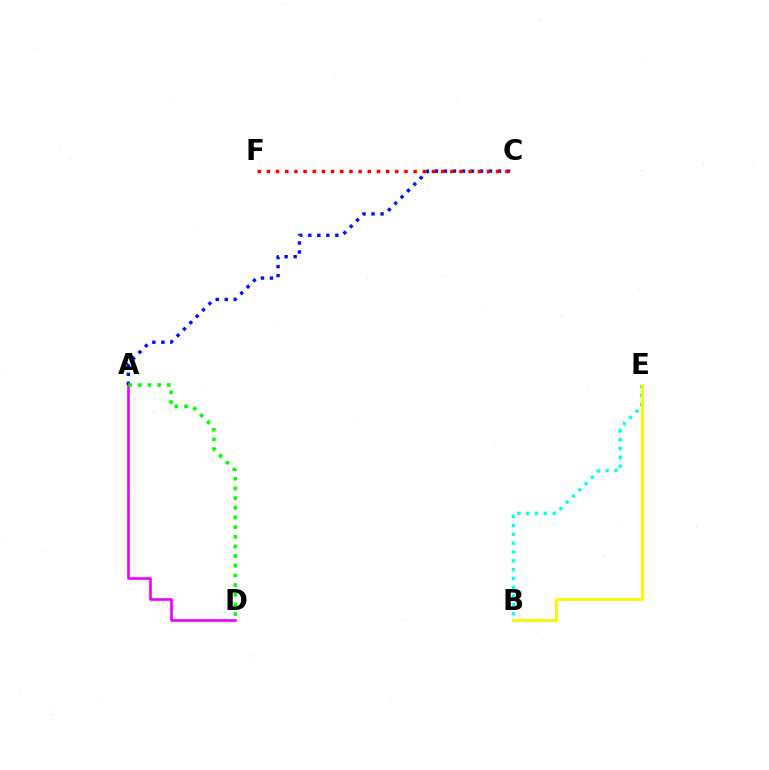{('A', 'D'): [{'color': '#ee00ff', 'line_style': 'solid', 'thickness': 1.89}, {'color': '#08ff00', 'line_style': 'dotted', 'thickness': 2.62}], ('B', 'E'): [{'color': '#00fff6', 'line_style': 'dotted', 'thickness': 2.4}, {'color': '#fcf500', 'line_style': 'solid', 'thickness': 2.05}], ('A', 'C'): [{'color': '#0010ff', 'line_style': 'dotted', 'thickness': 2.45}], ('C', 'F'): [{'color': '#ff0000', 'line_style': 'dotted', 'thickness': 2.49}]}